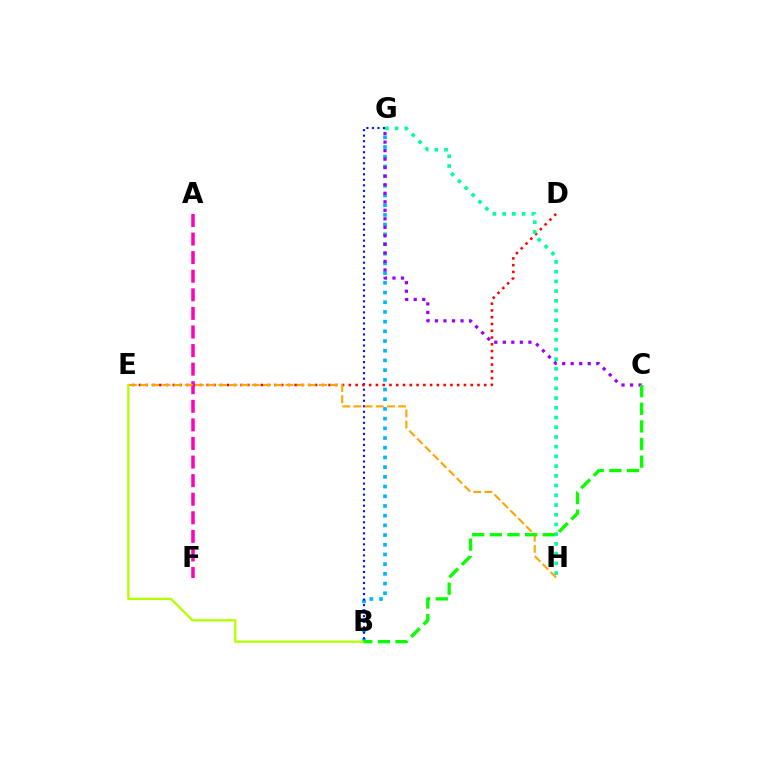{('B', 'G'): [{'color': '#00b5ff', 'line_style': 'dotted', 'thickness': 2.64}, {'color': '#0010ff', 'line_style': 'dotted', 'thickness': 1.5}], ('D', 'E'): [{'color': '#ff0000', 'line_style': 'dotted', 'thickness': 1.84}], ('A', 'F'): [{'color': '#ff00bd', 'line_style': 'dashed', 'thickness': 2.52}], ('G', 'H'): [{'color': '#00ff9d', 'line_style': 'dotted', 'thickness': 2.64}], ('B', 'E'): [{'color': '#b3ff00', 'line_style': 'solid', 'thickness': 1.66}], ('E', 'H'): [{'color': '#ffa500', 'line_style': 'dashed', 'thickness': 1.52}], ('C', 'G'): [{'color': '#9b00ff', 'line_style': 'dotted', 'thickness': 2.32}], ('B', 'C'): [{'color': '#08ff00', 'line_style': 'dashed', 'thickness': 2.39}]}